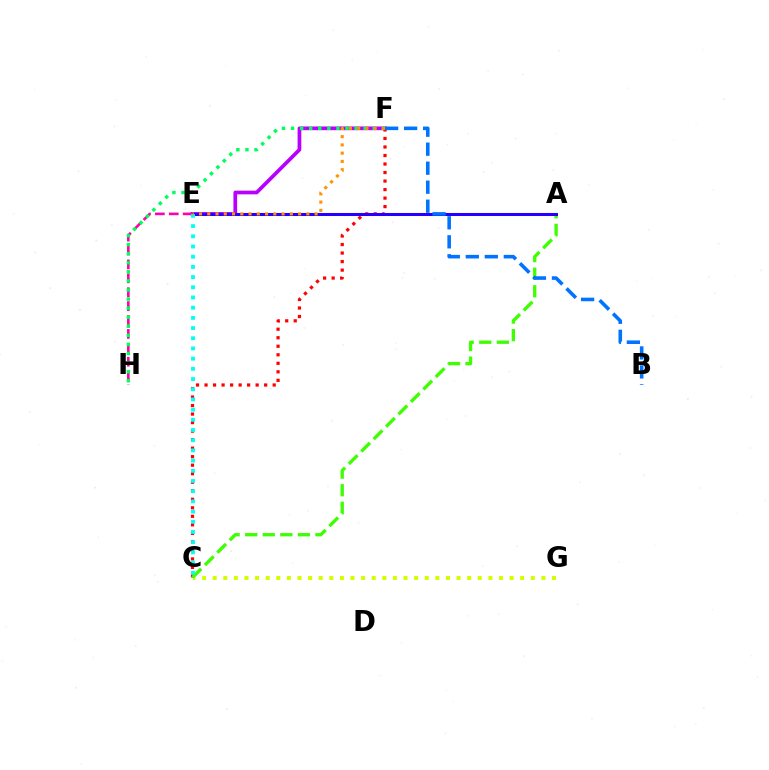{('E', 'F'): [{'color': '#b900ff', 'line_style': 'solid', 'thickness': 2.67}, {'color': '#ff9400', 'line_style': 'dotted', 'thickness': 2.24}], ('C', 'F'): [{'color': '#ff0000', 'line_style': 'dotted', 'thickness': 2.31}], ('C', 'G'): [{'color': '#d1ff00', 'line_style': 'dotted', 'thickness': 2.88}], ('A', 'C'): [{'color': '#3dff00', 'line_style': 'dashed', 'thickness': 2.39}], ('E', 'H'): [{'color': '#ff00ac', 'line_style': 'dashed', 'thickness': 1.89}], ('A', 'E'): [{'color': '#2500ff', 'line_style': 'solid', 'thickness': 2.18}], ('C', 'E'): [{'color': '#00fff6', 'line_style': 'dotted', 'thickness': 2.77}], ('F', 'H'): [{'color': '#00ff5c', 'line_style': 'dotted', 'thickness': 2.47}], ('B', 'F'): [{'color': '#0074ff', 'line_style': 'dashed', 'thickness': 2.58}]}